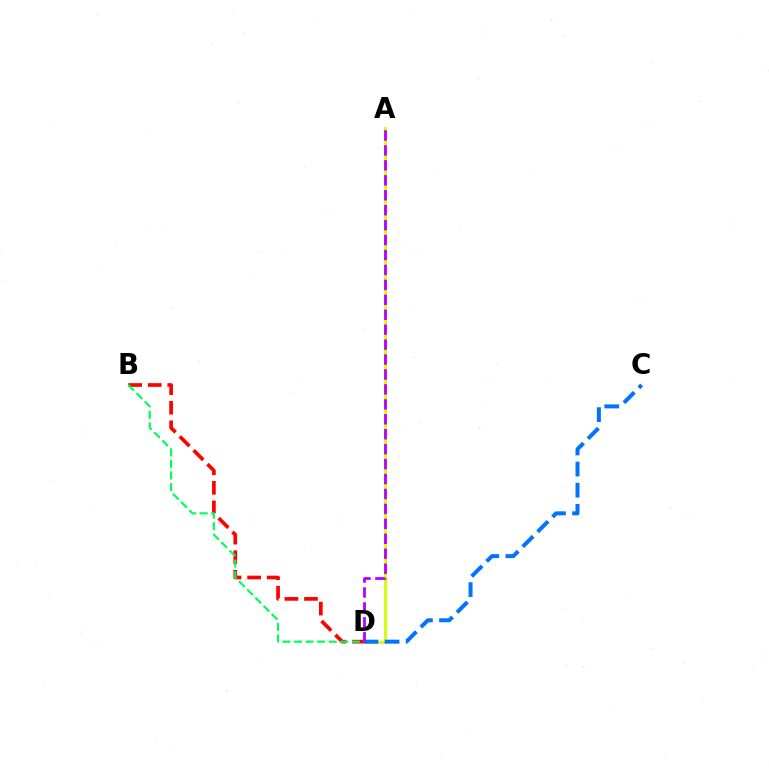{('A', 'D'): [{'color': '#d1ff00', 'line_style': 'solid', 'thickness': 2.06}, {'color': '#b900ff', 'line_style': 'dashed', 'thickness': 2.03}], ('B', 'D'): [{'color': '#ff0000', 'line_style': 'dashed', 'thickness': 2.66}, {'color': '#00ff5c', 'line_style': 'dashed', 'thickness': 1.57}], ('C', 'D'): [{'color': '#0074ff', 'line_style': 'dashed', 'thickness': 2.87}]}